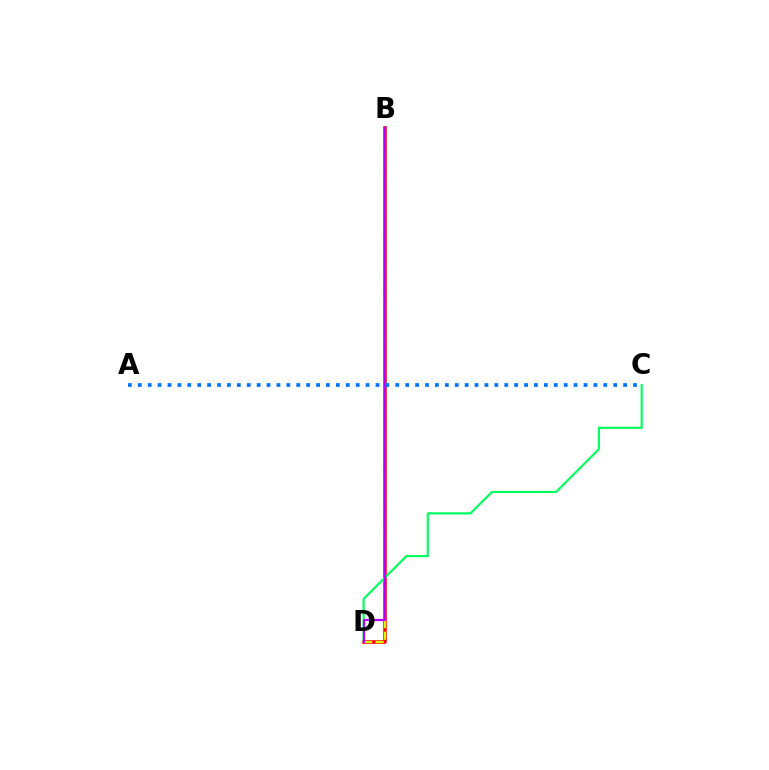{('B', 'D'): [{'color': '#ff0000', 'line_style': 'solid', 'thickness': 2.55}, {'color': '#d1ff00', 'line_style': 'dashed', 'thickness': 1.58}, {'color': '#b900ff', 'line_style': 'solid', 'thickness': 1.59}], ('C', 'D'): [{'color': '#00ff5c', 'line_style': 'solid', 'thickness': 1.55}], ('A', 'C'): [{'color': '#0074ff', 'line_style': 'dotted', 'thickness': 2.69}]}